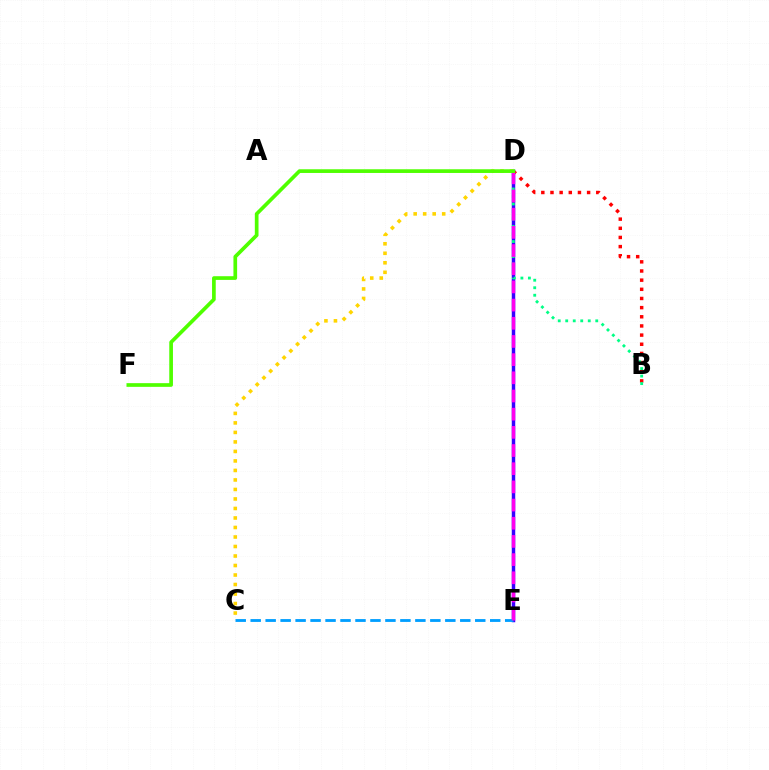{('D', 'E'): [{'color': '#3700ff', 'line_style': 'solid', 'thickness': 2.5}, {'color': '#ff00ed', 'line_style': 'dashed', 'thickness': 2.47}], ('B', 'D'): [{'color': '#ff0000', 'line_style': 'dotted', 'thickness': 2.49}, {'color': '#00ff86', 'line_style': 'dotted', 'thickness': 2.04}], ('C', 'D'): [{'color': '#ffd500', 'line_style': 'dotted', 'thickness': 2.58}], ('C', 'E'): [{'color': '#009eff', 'line_style': 'dashed', 'thickness': 2.03}], ('D', 'F'): [{'color': '#4fff00', 'line_style': 'solid', 'thickness': 2.66}]}